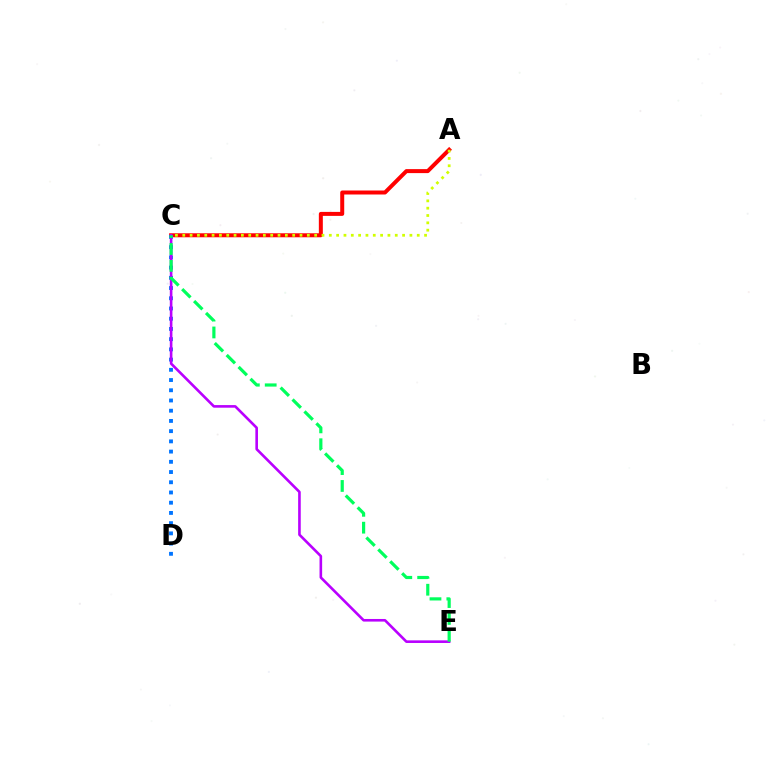{('A', 'C'): [{'color': '#ff0000', 'line_style': 'solid', 'thickness': 2.87}, {'color': '#d1ff00', 'line_style': 'dotted', 'thickness': 1.99}], ('C', 'D'): [{'color': '#0074ff', 'line_style': 'dotted', 'thickness': 2.78}], ('C', 'E'): [{'color': '#b900ff', 'line_style': 'solid', 'thickness': 1.88}, {'color': '#00ff5c', 'line_style': 'dashed', 'thickness': 2.29}]}